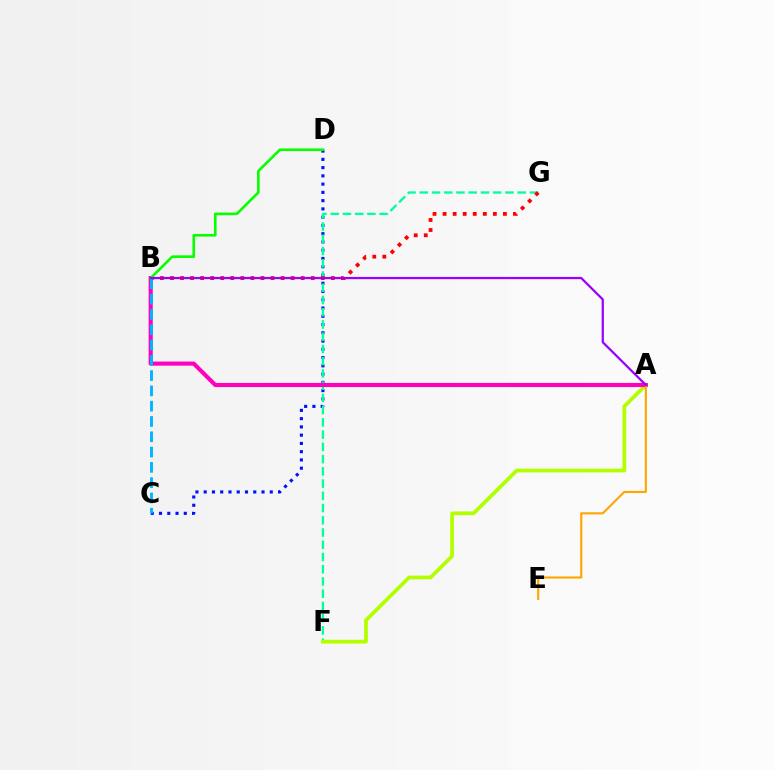{('C', 'D'): [{'color': '#0010ff', 'line_style': 'dotted', 'thickness': 2.24}], ('F', 'G'): [{'color': '#00ff9d', 'line_style': 'dashed', 'thickness': 1.66}], ('A', 'F'): [{'color': '#b3ff00', 'line_style': 'solid', 'thickness': 2.7}], ('B', 'G'): [{'color': '#ff0000', 'line_style': 'dotted', 'thickness': 2.73}], ('A', 'B'): [{'color': '#ff00bd', 'line_style': 'solid', 'thickness': 2.96}, {'color': '#9b00ff', 'line_style': 'solid', 'thickness': 1.61}], ('B', 'C'): [{'color': '#00b5ff', 'line_style': 'dashed', 'thickness': 2.08}], ('B', 'D'): [{'color': '#08ff00', 'line_style': 'solid', 'thickness': 1.89}], ('A', 'E'): [{'color': '#ffa500', 'line_style': 'solid', 'thickness': 1.52}]}